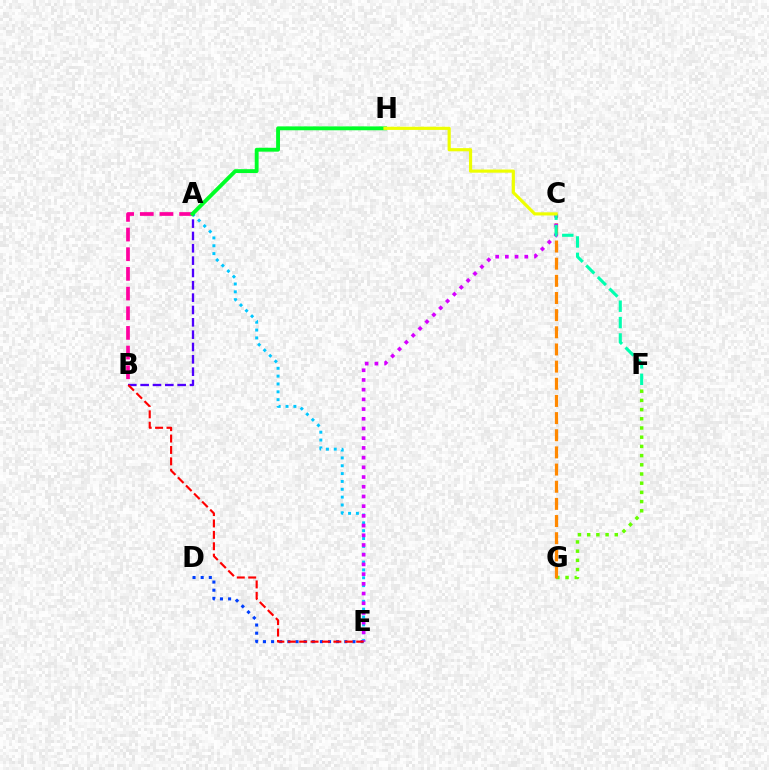{('A', 'E'): [{'color': '#00c7ff', 'line_style': 'dotted', 'thickness': 2.13}], ('F', 'G'): [{'color': '#66ff00', 'line_style': 'dotted', 'thickness': 2.5}], ('C', 'G'): [{'color': '#ff8800', 'line_style': 'dashed', 'thickness': 2.33}], ('D', 'E'): [{'color': '#003fff', 'line_style': 'dotted', 'thickness': 2.21}], ('A', 'B'): [{'color': '#ff00a0', 'line_style': 'dashed', 'thickness': 2.67}, {'color': '#4f00ff', 'line_style': 'dashed', 'thickness': 1.68}], ('C', 'E'): [{'color': '#d600ff', 'line_style': 'dotted', 'thickness': 2.64}], ('B', 'E'): [{'color': '#ff0000', 'line_style': 'dashed', 'thickness': 1.55}], ('C', 'F'): [{'color': '#00ffaf', 'line_style': 'dashed', 'thickness': 2.23}], ('A', 'H'): [{'color': '#00ff27', 'line_style': 'solid', 'thickness': 2.78}], ('C', 'H'): [{'color': '#eeff00', 'line_style': 'solid', 'thickness': 2.28}]}